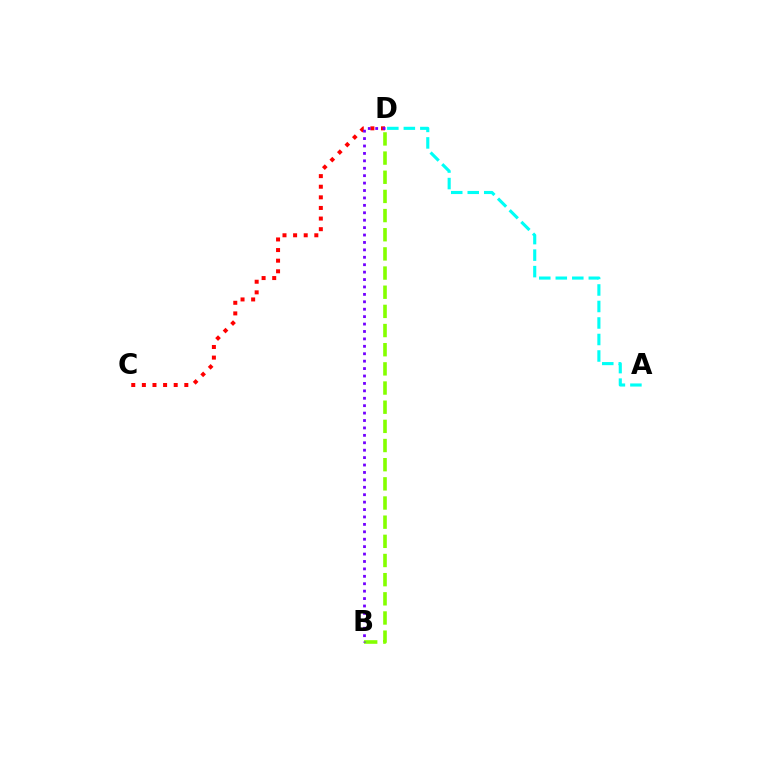{('C', 'D'): [{'color': '#ff0000', 'line_style': 'dotted', 'thickness': 2.88}], ('B', 'D'): [{'color': '#84ff00', 'line_style': 'dashed', 'thickness': 2.6}, {'color': '#7200ff', 'line_style': 'dotted', 'thickness': 2.02}], ('A', 'D'): [{'color': '#00fff6', 'line_style': 'dashed', 'thickness': 2.24}]}